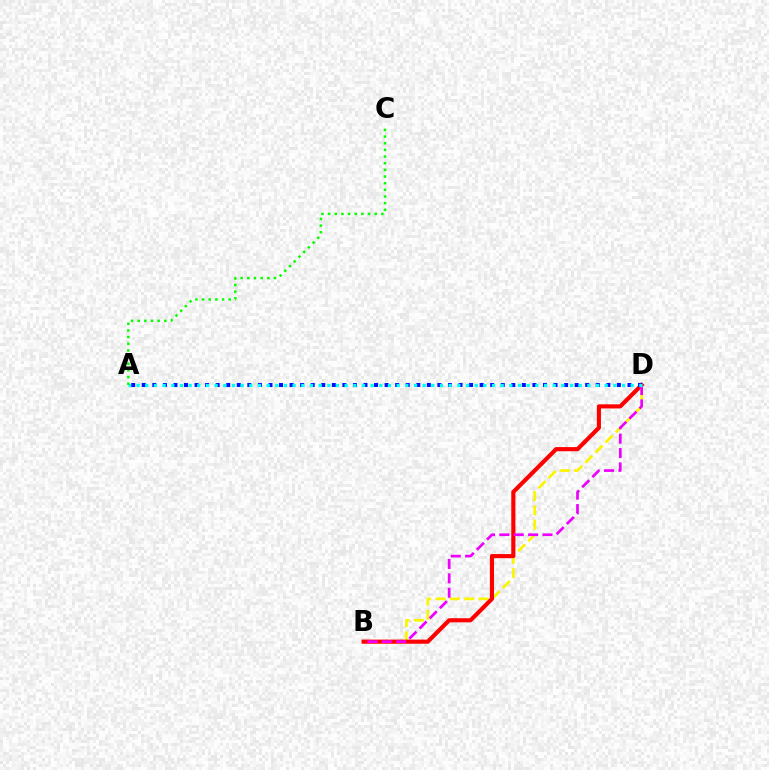{('B', 'D'): [{'color': '#fcf500', 'line_style': 'dashed', 'thickness': 1.95}, {'color': '#ff0000', 'line_style': 'solid', 'thickness': 2.98}, {'color': '#ee00ff', 'line_style': 'dashed', 'thickness': 1.95}], ('A', 'D'): [{'color': '#0010ff', 'line_style': 'dotted', 'thickness': 2.87}, {'color': '#00fff6', 'line_style': 'dotted', 'thickness': 2.36}], ('A', 'C'): [{'color': '#08ff00', 'line_style': 'dotted', 'thickness': 1.81}]}